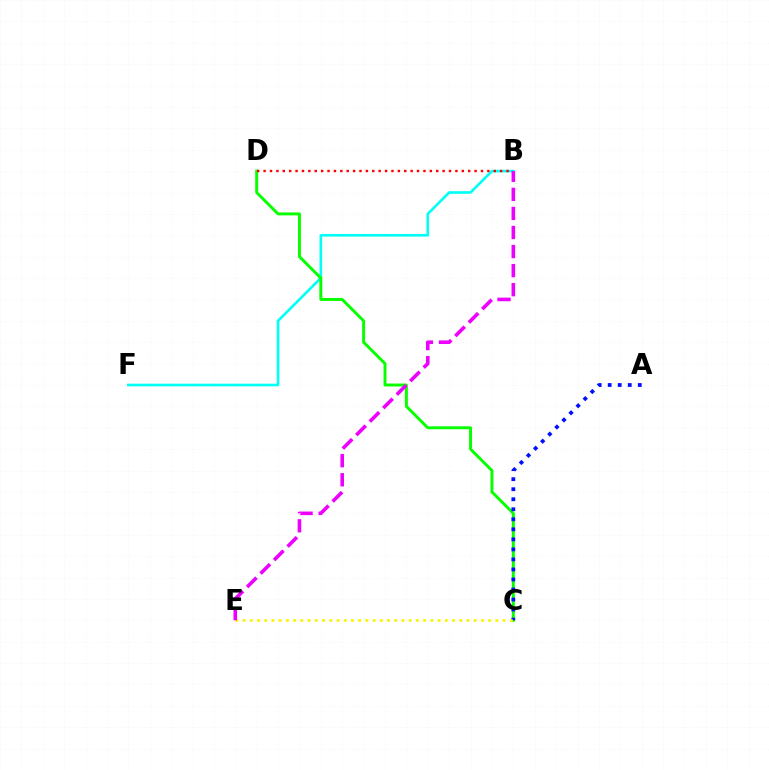{('B', 'F'): [{'color': '#00fff6', 'line_style': 'solid', 'thickness': 1.89}], ('C', 'D'): [{'color': '#08ff00', 'line_style': 'solid', 'thickness': 2.12}], ('B', 'D'): [{'color': '#ff0000', 'line_style': 'dotted', 'thickness': 1.74}], ('A', 'C'): [{'color': '#0010ff', 'line_style': 'dotted', 'thickness': 2.72}], ('C', 'E'): [{'color': '#fcf500', 'line_style': 'dotted', 'thickness': 1.96}], ('B', 'E'): [{'color': '#ee00ff', 'line_style': 'dashed', 'thickness': 2.59}]}